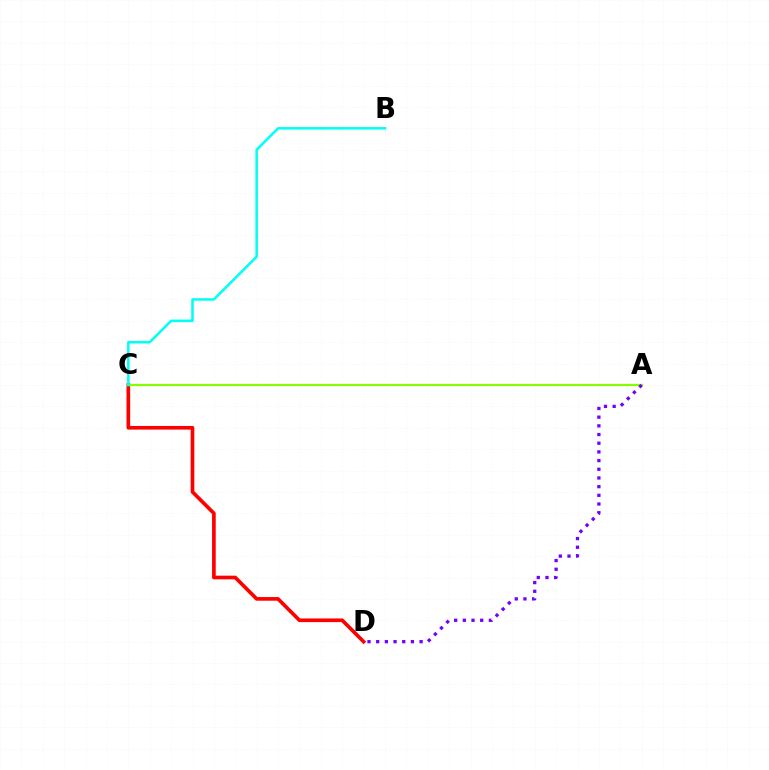{('C', 'D'): [{'color': '#ff0000', 'line_style': 'solid', 'thickness': 2.64}], ('A', 'C'): [{'color': '#84ff00', 'line_style': 'solid', 'thickness': 1.58}], ('B', 'C'): [{'color': '#00fff6', 'line_style': 'solid', 'thickness': 1.82}], ('A', 'D'): [{'color': '#7200ff', 'line_style': 'dotted', 'thickness': 2.36}]}